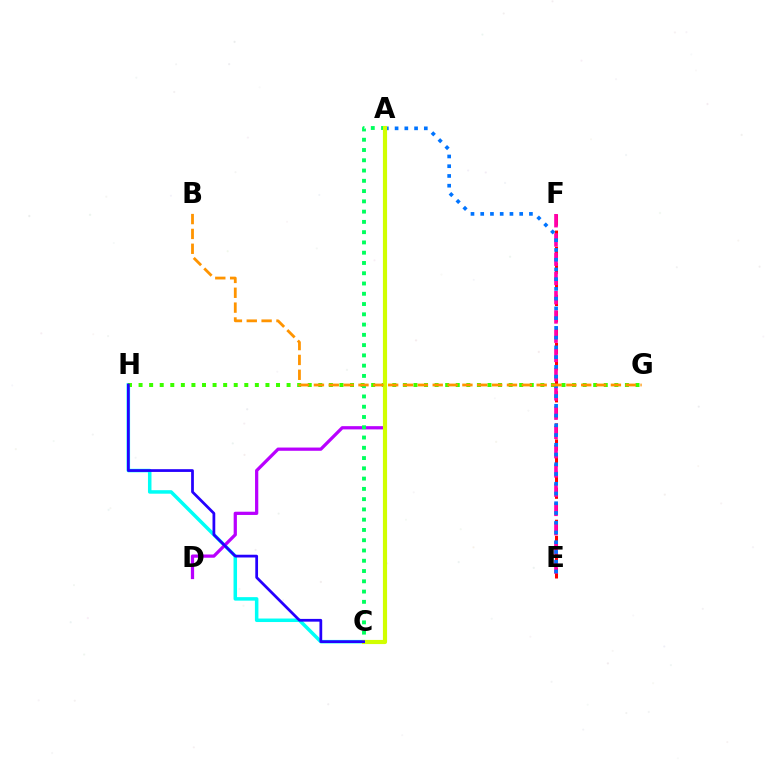{('C', 'H'): [{'color': '#00fff6', 'line_style': 'solid', 'thickness': 2.53}, {'color': '#2500ff', 'line_style': 'solid', 'thickness': 1.98}], ('E', 'F'): [{'color': '#ff0000', 'line_style': 'dashed', 'thickness': 2.18}, {'color': '#ff00ac', 'line_style': 'dashed', 'thickness': 2.61}], ('G', 'H'): [{'color': '#3dff00', 'line_style': 'dotted', 'thickness': 2.87}], ('A', 'D'): [{'color': '#b900ff', 'line_style': 'solid', 'thickness': 2.33}], ('A', 'C'): [{'color': '#00ff5c', 'line_style': 'dotted', 'thickness': 2.79}, {'color': '#d1ff00', 'line_style': 'solid', 'thickness': 2.99}], ('A', 'E'): [{'color': '#0074ff', 'line_style': 'dotted', 'thickness': 2.65}], ('B', 'G'): [{'color': '#ff9400', 'line_style': 'dashed', 'thickness': 2.02}]}